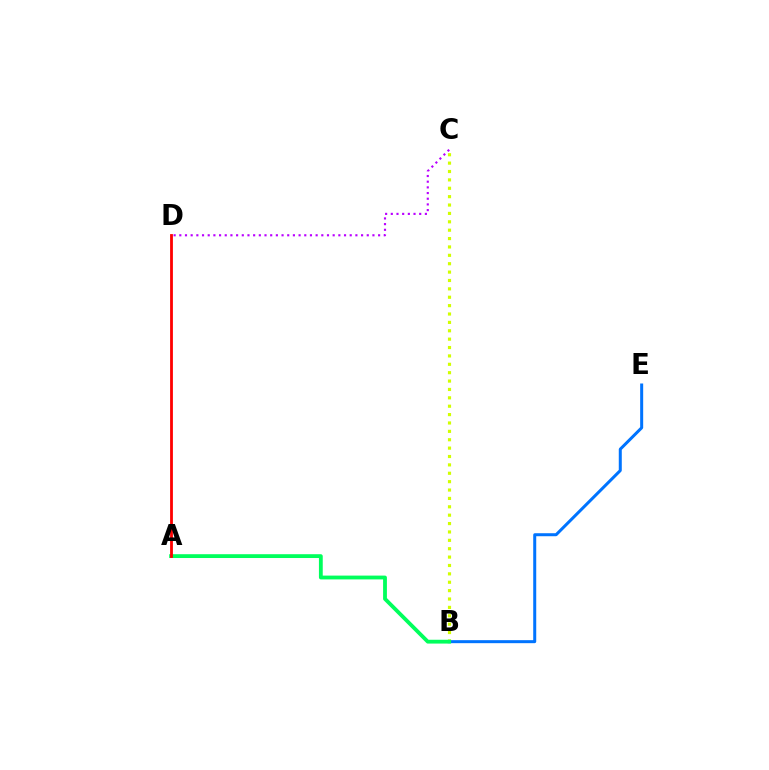{('B', 'C'): [{'color': '#d1ff00', 'line_style': 'dotted', 'thickness': 2.28}], ('B', 'E'): [{'color': '#0074ff', 'line_style': 'solid', 'thickness': 2.17}], ('A', 'B'): [{'color': '#00ff5c', 'line_style': 'solid', 'thickness': 2.75}], ('C', 'D'): [{'color': '#b900ff', 'line_style': 'dotted', 'thickness': 1.54}], ('A', 'D'): [{'color': '#ff0000', 'line_style': 'solid', 'thickness': 2.02}]}